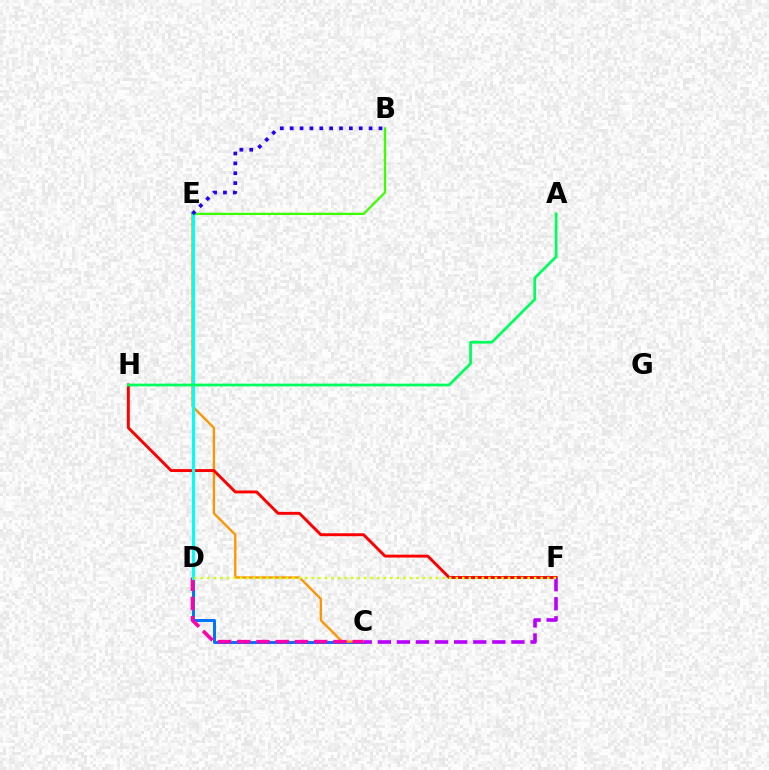{('C', 'D'): [{'color': '#0074ff', 'line_style': 'solid', 'thickness': 2.13}, {'color': '#ff00ac', 'line_style': 'dashed', 'thickness': 2.61}], ('C', 'E'): [{'color': '#ff9400', 'line_style': 'solid', 'thickness': 1.67}], ('F', 'H'): [{'color': '#ff0000', 'line_style': 'solid', 'thickness': 2.1}], ('B', 'E'): [{'color': '#3dff00', 'line_style': 'solid', 'thickness': 1.63}, {'color': '#2500ff', 'line_style': 'dotted', 'thickness': 2.68}], ('C', 'F'): [{'color': '#b900ff', 'line_style': 'dashed', 'thickness': 2.59}], ('D', 'E'): [{'color': '#00fff6', 'line_style': 'solid', 'thickness': 2.26}], ('D', 'F'): [{'color': '#d1ff00', 'line_style': 'dotted', 'thickness': 1.78}], ('A', 'H'): [{'color': '#00ff5c', 'line_style': 'solid', 'thickness': 1.98}]}